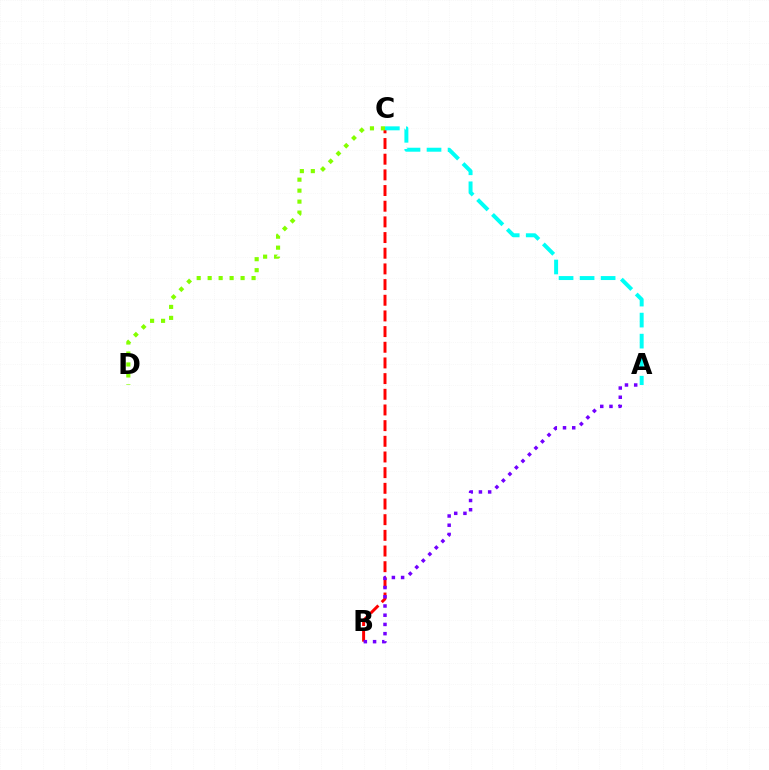{('B', 'C'): [{'color': '#ff0000', 'line_style': 'dashed', 'thickness': 2.13}], ('A', 'C'): [{'color': '#00fff6', 'line_style': 'dashed', 'thickness': 2.86}], ('A', 'B'): [{'color': '#7200ff', 'line_style': 'dotted', 'thickness': 2.51}], ('C', 'D'): [{'color': '#84ff00', 'line_style': 'dotted', 'thickness': 2.98}]}